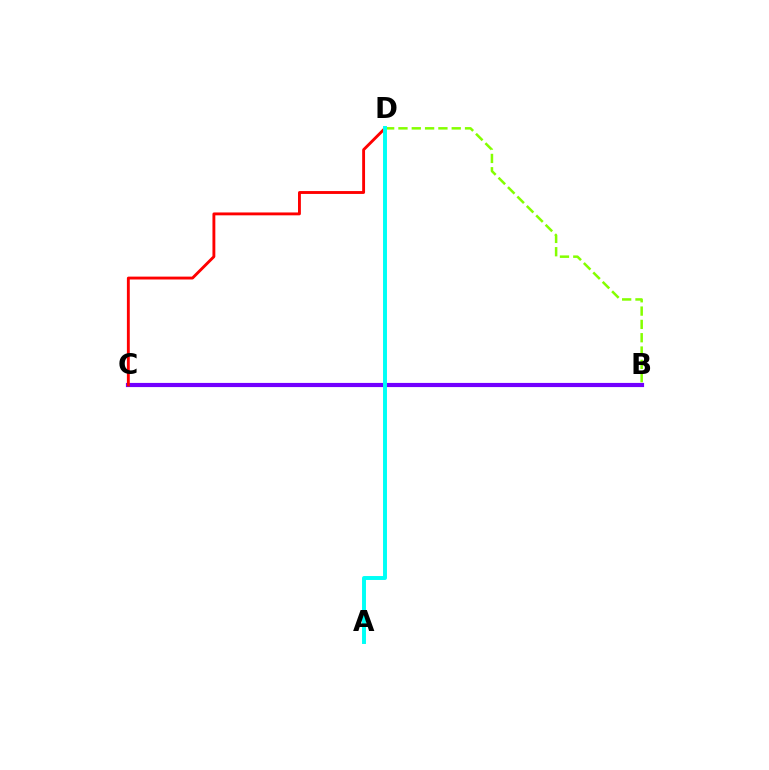{('B', 'C'): [{'color': '#7200ff', 'line_style': 'solid', 'thickness': 3.0}], ('C', 'D'): [{'color': '#ff0000', 'line_style': 'solid', 'thickness': 2.07}], ('B', 'D'): [{'color': '#84ff00', 'line_style': 'dashed', 'thickness': 1.81}], ('A', 'D'): [{'color': '#00fff6', 'line_style': 'solid', 'thickness': 2.83}]}